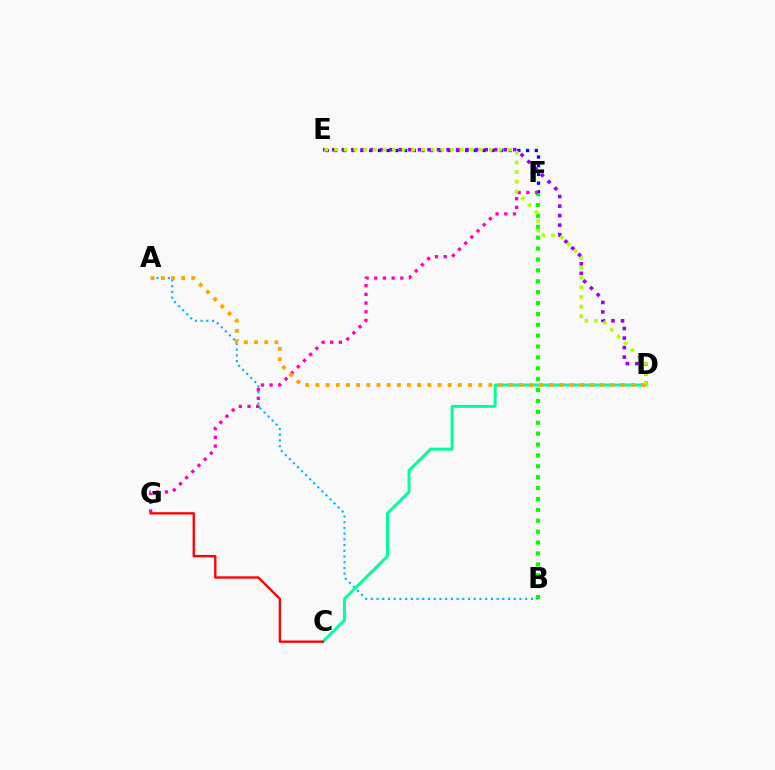{('E', 'F'): [{'color': '#0010ff', 'line_style': 'dotted', 'thickness': 2.37}], ('B', 'F'): [{'color': '#08ff00', 'line_style': 'dotted', 'thickness': 2.96}], ('D', 'E'): [{'color': '#9b00ff', 'line_style': 'dotted', 'thickness': 2.59}, {'color': '#b3ff00', 'line_style': 'dotted', 'thickness': 2.63}], ('A', 'B'): [{'color': '#00b5ff', 'line_style': 'dotted', 'thickness': 1.55}], ('C', 'D'): [{'color': '#00ff9d', 'line_style': 'solid', 'thickness': 2.15}], ('F', 'G'): [{'color': '#ff00bd', 'line_style': 'dotted', 'thickness': 2.36}], ('C', 'G'): [{'color': '#ff0000', 'line_style': 'solid', 'thickness': 1.68}], ('A', 'D'): [{'color': '#ffa500', 'line_style': 'dotted', 'thickness': 2.76}]}